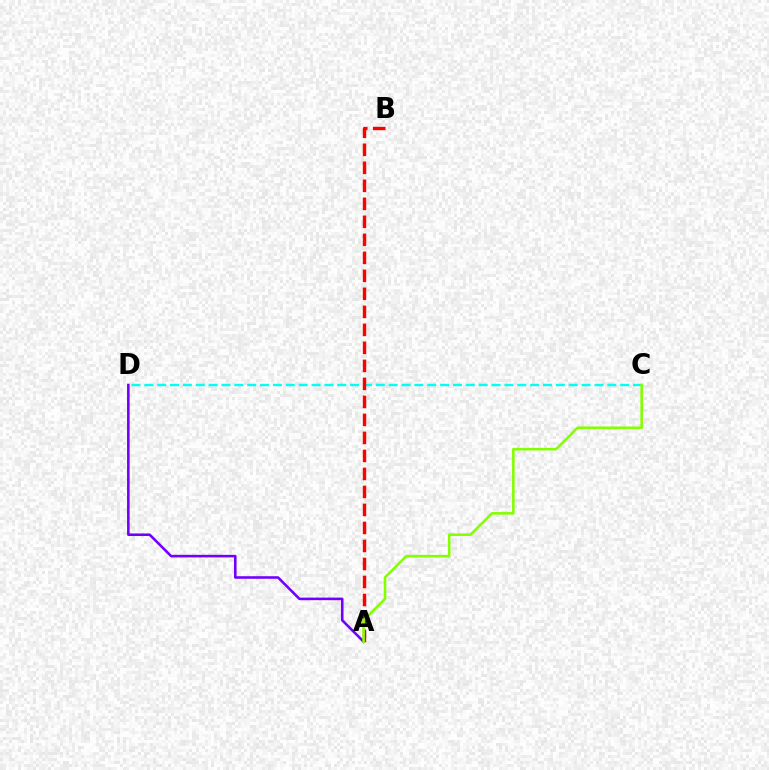{('A', 'D'): [{'color': '#7200ff', 'line_style': 'solid', 'thickness': 1.86}], ('C', 'D'): [{'color': '#00fff6', 'line_style': 'dashed', 'thickness': 1.75}], ('A', 'B'): [{'color': '#ff0000', 'line_style': 'dashed', 'thickness': 2.45}], ('A', 'C'): [{'color': '#84ff00', 'line_style': 'solid', 'thickness': 1.86}]}